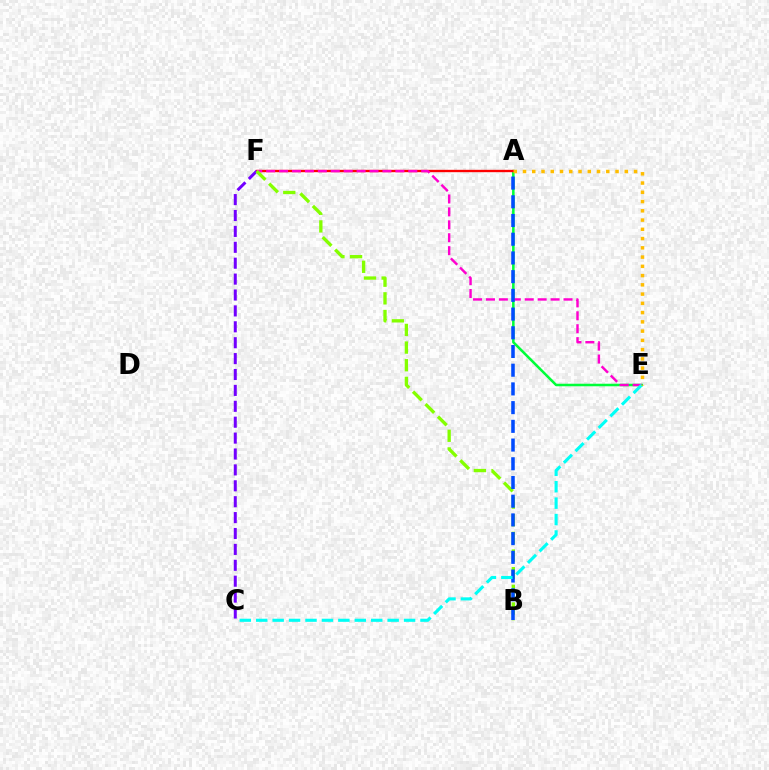{('A', 'E'): [{'color': '#00ff39', 'line_style': 'solid', 'thickness': 1.83}, {'color': '#ffbd00', 'line_style': 'dotted', 'thickness': 2.51}], ('A', 'F'): [{'color': '#ff0000', 'line_style': 'solid', 'thickness': 1.7}], ('C', 'F'): [{'color': '#7200ff', 'line_style': 'dashed', 'thickness': 2.16}], ('E', 'F'): [{'color': '#ff00cf', 'line_style': 'dashed', 'thickness': 1.76}], ('B', 'F'): [{'color': '#84ff00', 'line_style': 'dashed', 'thickness': 2.4}], ('A', 'B'): [{'color': '#004bff', 'line_style': 'dashed', 'thickness': 2.54}], ('C', 'E'): [{'color': '#00fff6', 'line_style': 'dashed', 'thickness': 2.23}]}